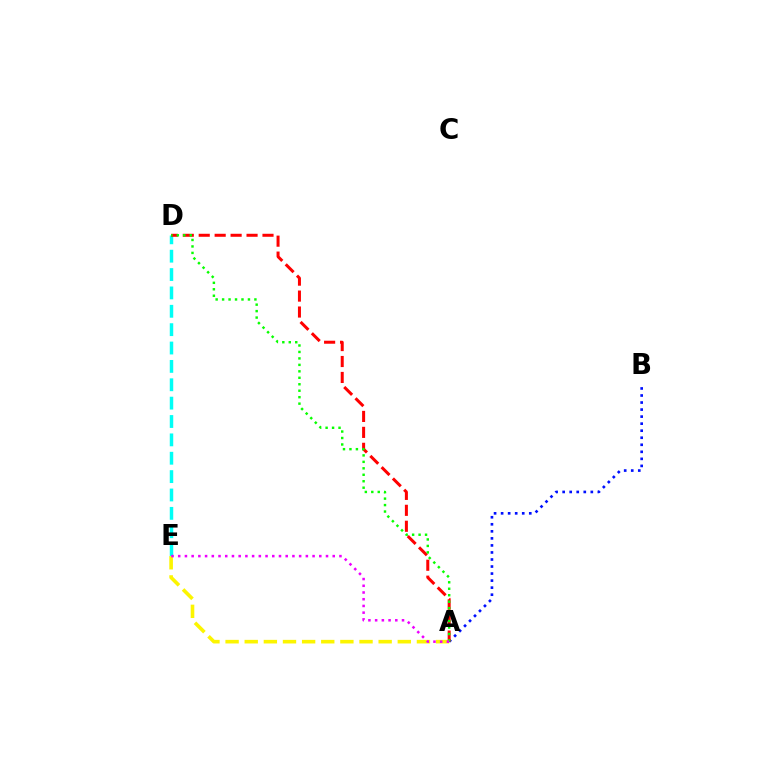{('D', 'E'): [{'color': '#00fff6', 'line_style': 'dashed', 'thickness': 2.5}], ('A', 'E'): [{'color': '#fcf500', 'line_style': 'dashed', 'thickness': 2.6}, {'color': '#ee00ff', 'line_style': 'dotted', 'thickness': 1.83}], ('A', 'B'): [{'color': '#0010ff', 'line_style': 'dotted', 'thickness': 1.91}], ('A', 'D'): [{'color': '#ff0000', 'line_style': 'dashed', 'thickness': 2.17}, {'color': '#08ff00', 'line_style': 'dotted', 'thickness': 1.76}]}